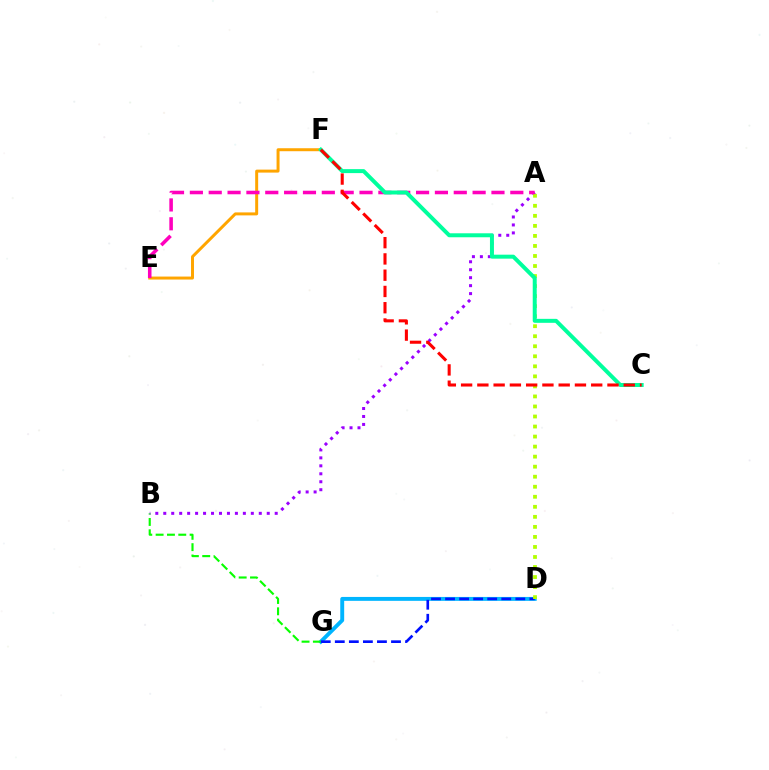{('D', 'G'): [{'color': '#00b5ff', 'line_style': 'solid', 'thickness': 2.81}, {'color': '#0010ff', 'line_style': 'dashed', 'thickness': 1.91}], ('E', 'F'): [{'color': '#ffa500', 'line_style': 'solid', 'thickness': 2.14}], ('B', 'G'): [{'color': '#08ff00', 'line_style': 'dashed', 'thickness': 1.54}], ('A', 'B'): [{'color': '#9b00ff', 'line_style': 'dotted', 'thickness': 2.16}], ('A', 'D'): [{'color': '#b3ff00', 'line_style': 'dotted', 'thickness': 2.73}], ('A', 'E'): [{'color': '#ff00bd', 'line_style': 'dashed', 'thickness': 2.56}], ('C', 'F'): [{'color': '#00ff9d', 'line_style': 'solid', 'thickness': 2.86}, {'color': '#ff0000', 'line_style': 'dashed', 'thickness': 2.21}]}